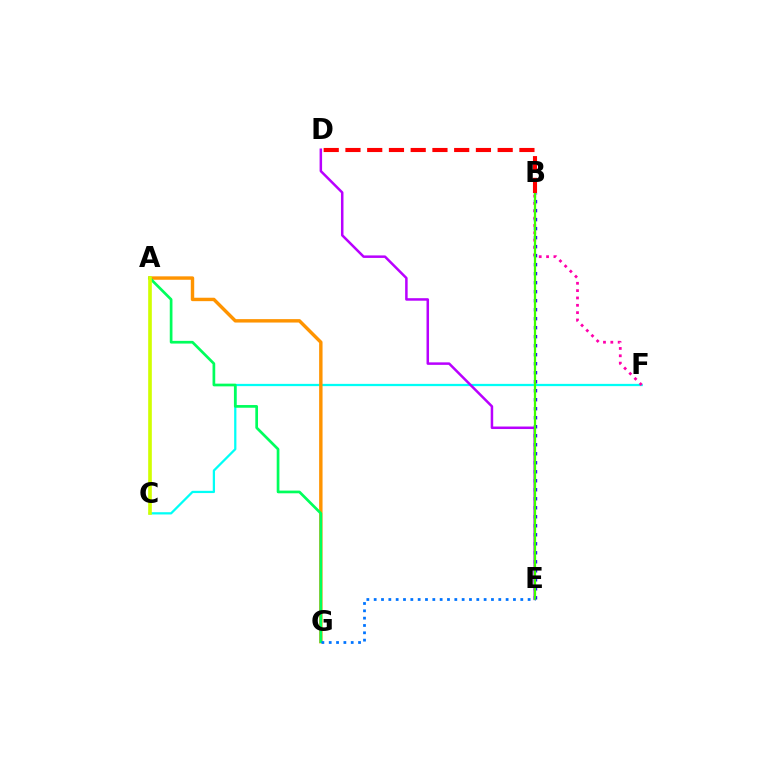{('C', 'F'): [{'color': '#00fff6', 'line_style': 'solid', 'thickness': 1.62}], ('D', 'E'): [{'color': '#b900ff', 'line_style': 'solid', 'thickness': 1.8}], ('A', 'G'): [{'color': '#ff9400', 'line_style': 'solid', 'thickness': 2.46}, {'color': '#00ff5c', 'line_style': 'solid', 'thickness': 1.94}], ('B', 'F'): [{'color': '#ff00ac', 'line_style': 'dotted', 'thickness': 1.99}], ('B', 'E'): [{'color': '#2500ff', 'line_style': 'dotted', 'thickness': 2.45}, {'color': '#3dff00', 'line_style': 'solid', 'thickness': 1.63}], ('A', 'C'): [{'color': '#d1ff00', 'line_style': 'solid', 'thickness': 2.63}], ('E', 'G'): [{'color': '#0074ff', 'line_style': 'dotted', 'thickness': 1.99}], ('B', 'D'): [{'color': '#ff0000', 'line_style': 'dashed', 'thickness': 2.95}]}